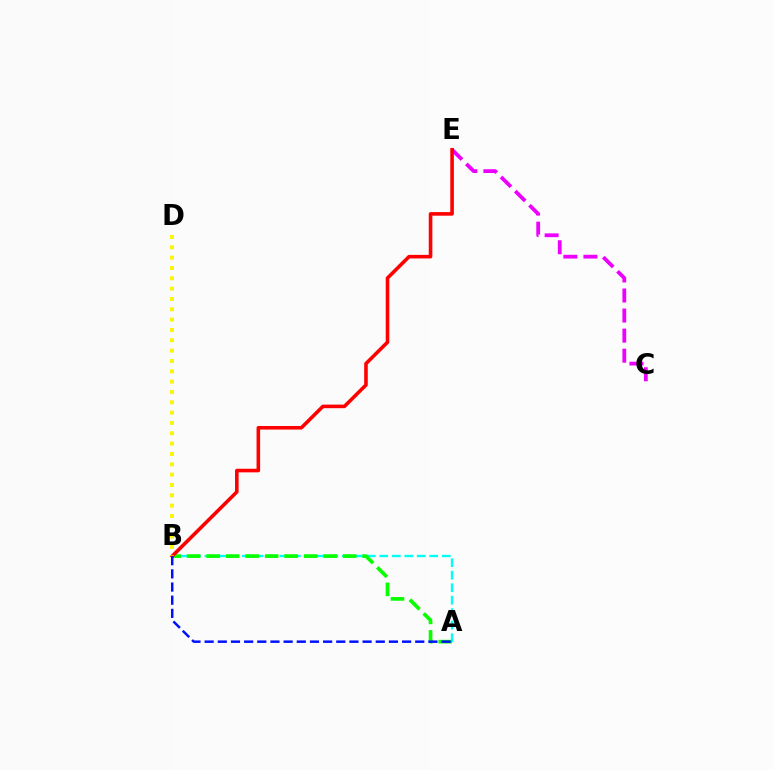{('A', 'B'): [{'color': '#00fff6', 'line_style': 'dashed', 'thickness': 1.7}, {'color': '#08ff00', 'line_style': 'dashed', 'thickness': 2.65}, {'color': '#0010ff', 'line_style': 'dashed', 'thickness': 1.79}], ('C', 'E'): [{'color': '#ee00ff', 'line_style': 'dashed', 'thickness': 2.72}], ('B', 'E'): [{'color': '#ff0000', 'line_style': 'solid', 'thickness': 2.58}], ('B', 'D'): [{'color': '#fcf500', 'line_style': 'dotted', 'thickness': 2.81}]}